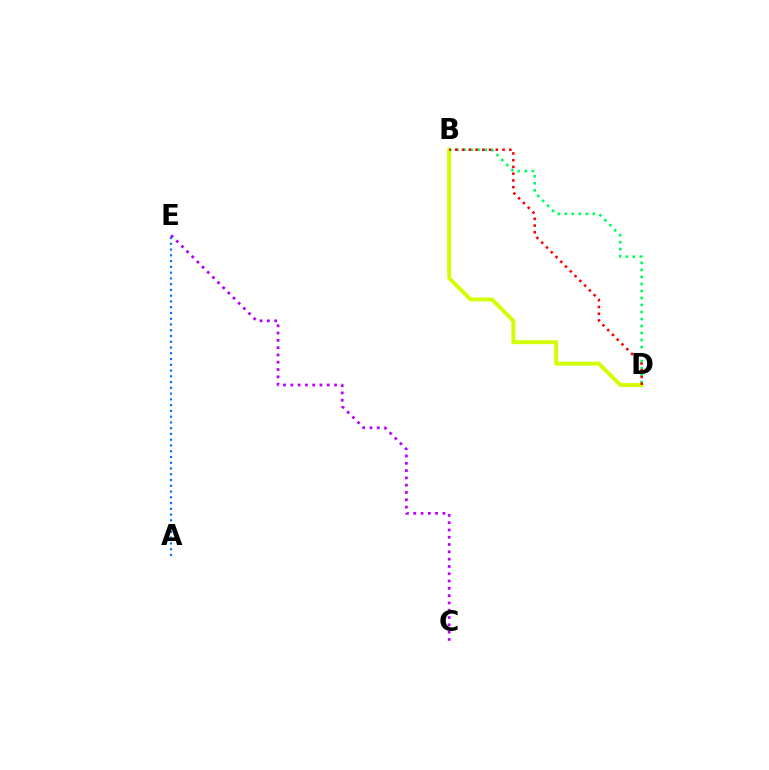{('A', 'E'): [{'color': '#0074ff', 'line_style': 'dotted', 'thickness': 1.57}], ('B', 'D'): [{'color': '#00ff5c', 'line_style': 'dotted', 'thickness': 1.91}, {'color': '#d1ff00', 'line_style': 'solid', 'thickness': 2.82}, {'color': '#ff0000', 'line_style': 'dotted', 'thickness': 1.83}], ('C', 'E'): [{'color': '#b900ff', 'line_style': 'dotted', 'thickness': 1.98}]}